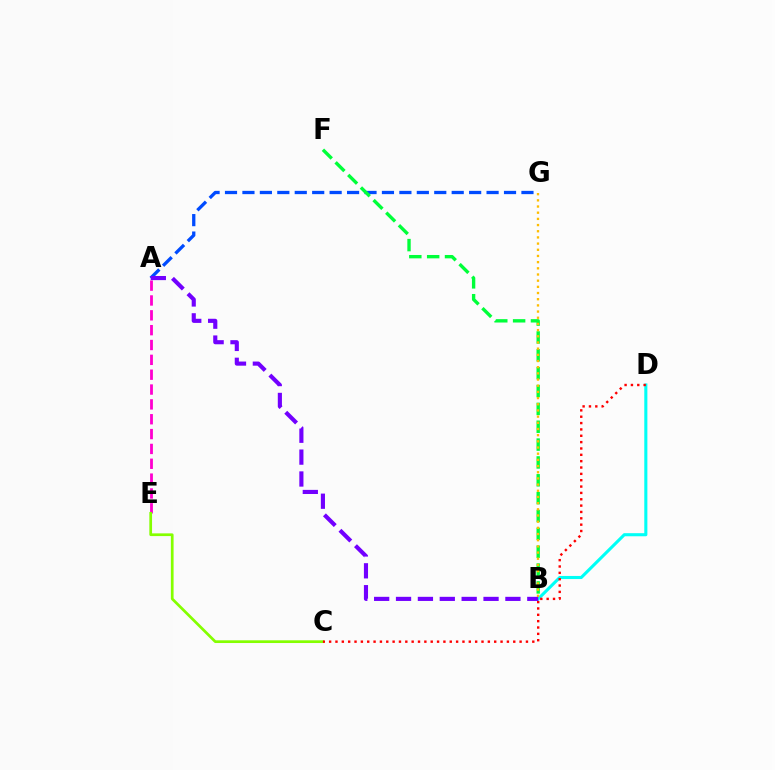{('B', 'D'): [{'color': '#00fff6', 'line_style': 'solid', 'thickness': 2.22}], ('A', 'E'): [{'color': '#ff00cf', 'line_style': 'dashed', 'thickness': 2.02}], ('A', 'G'): [{'color': '#004bff', 'line_style': 'dashed', 'thickness': 2.37}], ('B', 'F'): [{'color': '#00ff39', 'line_style': 'dashed', 'thickness': 2.43}], ('C', 'E'): [{'color': '#84ff00', 'line_style': 'solid', 'thickness': 1.96}], ('B', 'G'): [{'color': '#ffbd00', 'line_style': 'dotted', 'thickness': 1.68}], ('C', 'D'): [{'color': '#ff0000', 'line_style': 'dotted', 'thickness': 1.73}], ('A', 'B'): [{'color': '#7200ff', 'line_style': 'dashed', 'thickness': 2.97}]}